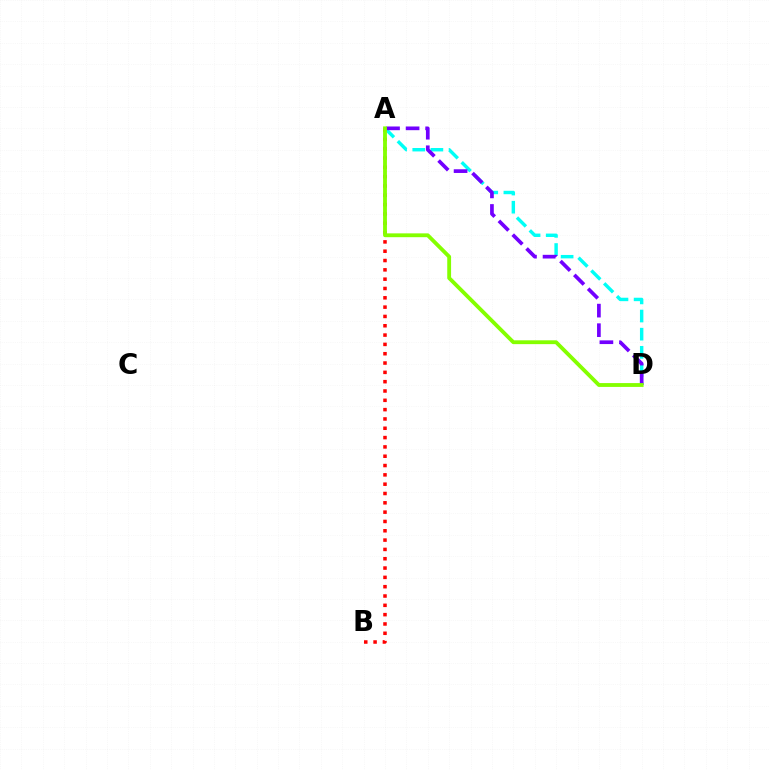{('A', 'B'): [{'color': '#ff0000', 'line_style': 'dotted', 'thickness': 2.53}], ('A', 'D'): [{'color': '#00fff6', 'line_style': 'dashed', 'thickness': 2.46}, {'color': '#7200ff', 'line_style': 'dashed', 'thickness': 2.66}, {'color': '#84ff00', 'line_style': 'solid', 'thickness': 2.76}]}